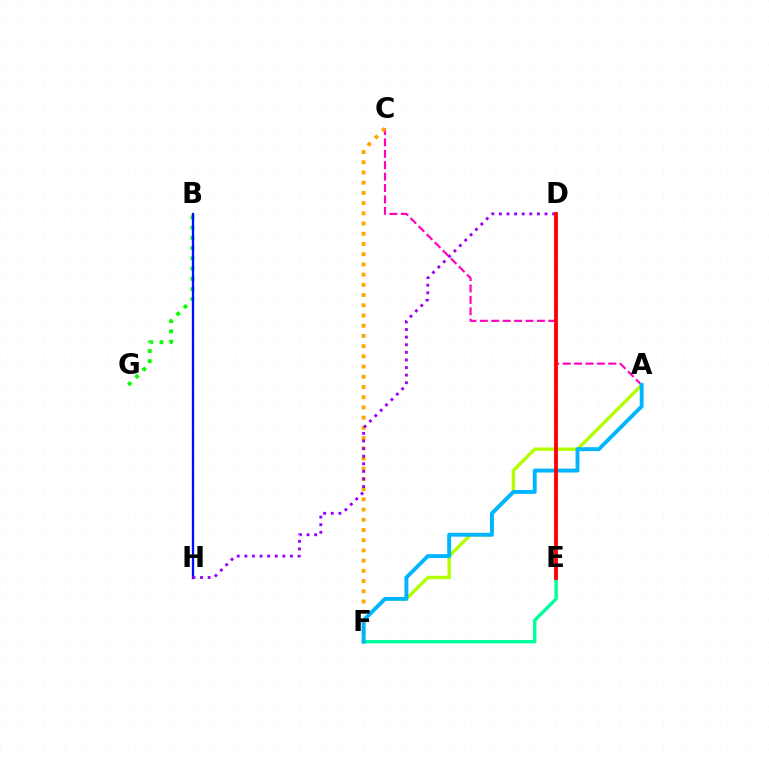{('A', 'C'): [{'color': '#ff00bd', 'line_style': 'dashed', 'thickness': 1.55}], ('C', 'F'): [{'color': '#ffa500', 'line_style': 'dotted', 'thickness': 2.78}], ('B', 'G'): [{'color': '#08ff00', 'line_style': 'dotted', 'thickness': 2.78}], ('A', 'F'): [{'color': '#b3ff00', 'line_style': 'solid', 'thickness': 2.45}, {'color': '#00b5ff', 'line_style': 'solid', 'thickness': 2.8}], ('E', 'F'): [{'color': '#00ff9d', 'line_style': 'solid', 'thickness': 2.46}], ('B', 'H'): [{'color': '#0010ff', 'line_style': 'solid', 'thickness': 1.66}], ('D', 'H'): [{'color': '#9b00ff', 'line_style': 'dotted', 'thickness': 2.06}], ('D', 'E'): [{'color': '#ff0000', 'line_style': 'solid', 'thickness': 2.76}]}